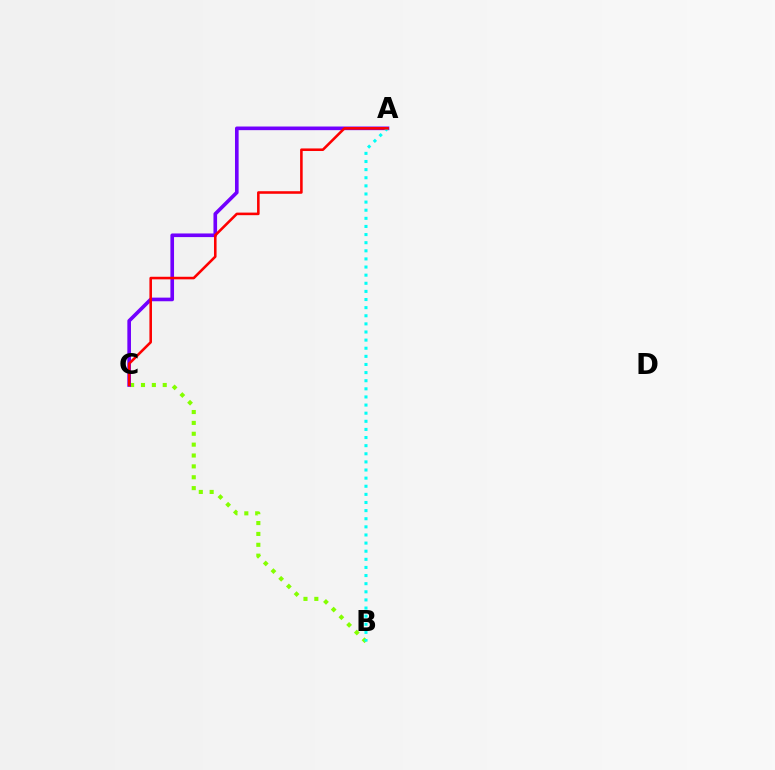{('B', 'C'): [{'color': '#84ff00', 'line_style': 'dotted', 'thickness': 2.95}], ('A', 'C'): [{'color': '#7200ff', 'line_style': 'solid', 'thickness': 2.62}, {'color': '#ff0000', 'line_style': 'solid', 'thickness': 1.85}], ('A', 'B'): [{'color': '#00fff6', 'line_style': 'dotted', 'thickness': 2.21}]}